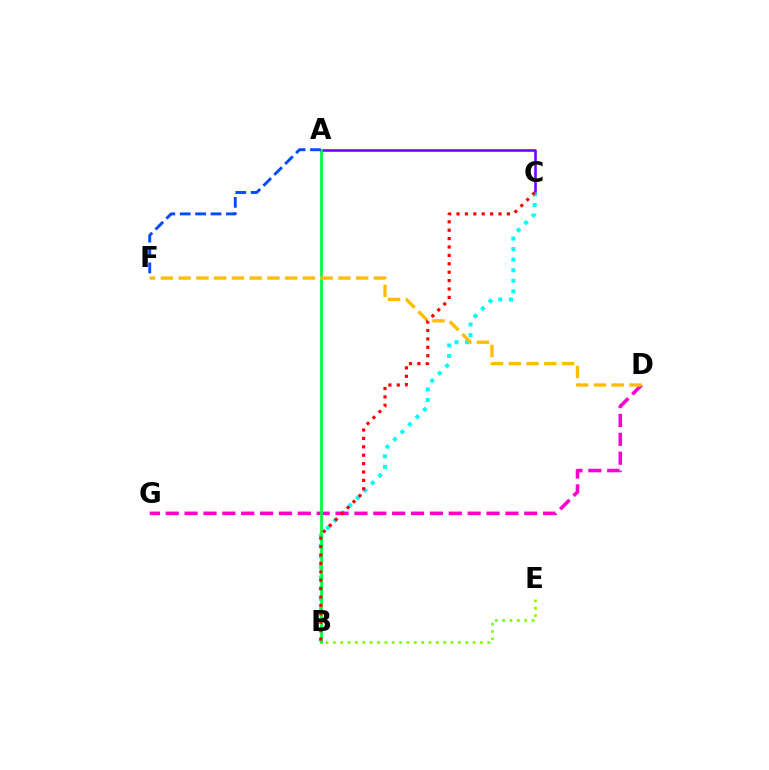{('A', 'C'): [{'color': '#7200ff', 'line_style': 'solid', 'thickness': 1.86}], ('B', 'C'): [{'color': '#00fff6', 'line_style': 'dotted', 'thickness': 2.87}, {'color': '#ff0000', 'line_style': 'dotted', 'thickness': 2.28}], ('B', 'E'): [{'color': '#84ff00', 'line_style': 'dotted', 'thickness': 2.0}], ('D', 'G'): [{'color': '#ff00cf', 'line_style': 'dashed', 'thickness': 2.56}], ('A', 'B'): [{'color': '#00ff39', 'line_style': 'solid', 'thickness': 1.96}], ('D', 'F'): [{'color': '#ffbd00', 'line_style': 'dashed', 'thickness': 2.41}], ('A', 'F'): [{'color': '#004bff', 'line_style': 'dashed', 'thickness': 2.09}]}